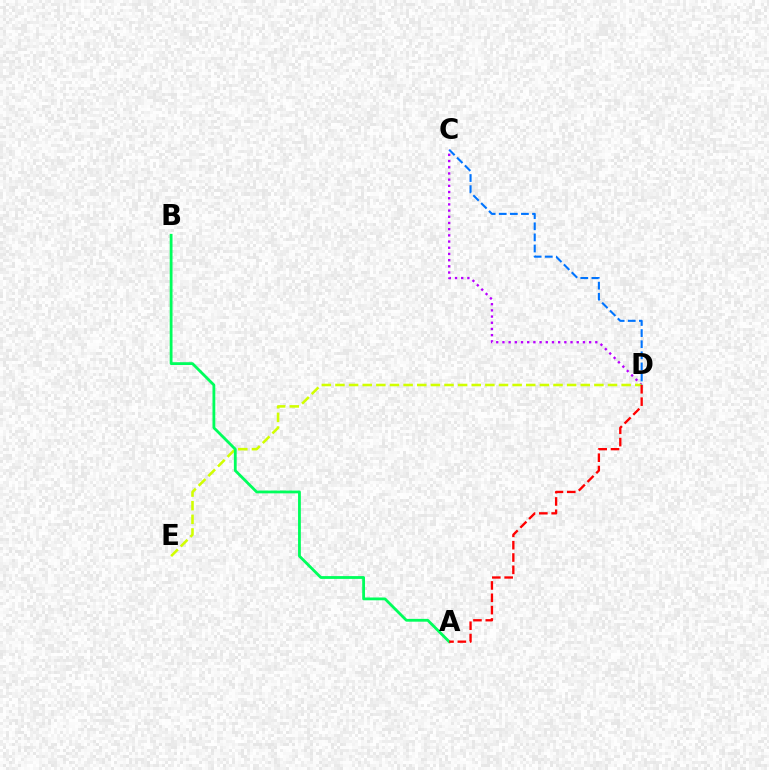{('C', 'D'): [{'color': '#b900ff', 'line_style': 'dotted', 'thickness': 1.68}, {'color': '#0074ff', 'line_style': 'dashed', 'thickness': 1.51}], ('D', 'E'): [{'color': '#d1ff00', 'line_style': 'dashed', 'thickness': 1.85}], ('A', 'B'): [{'color': '#00ff5c', 'line_style': 'solid', 'thickness': 2.02}], ('A', 'D'): [{'color': '#ff0000', 'line_style': 'dashed', 'thickness': 1.68}]}